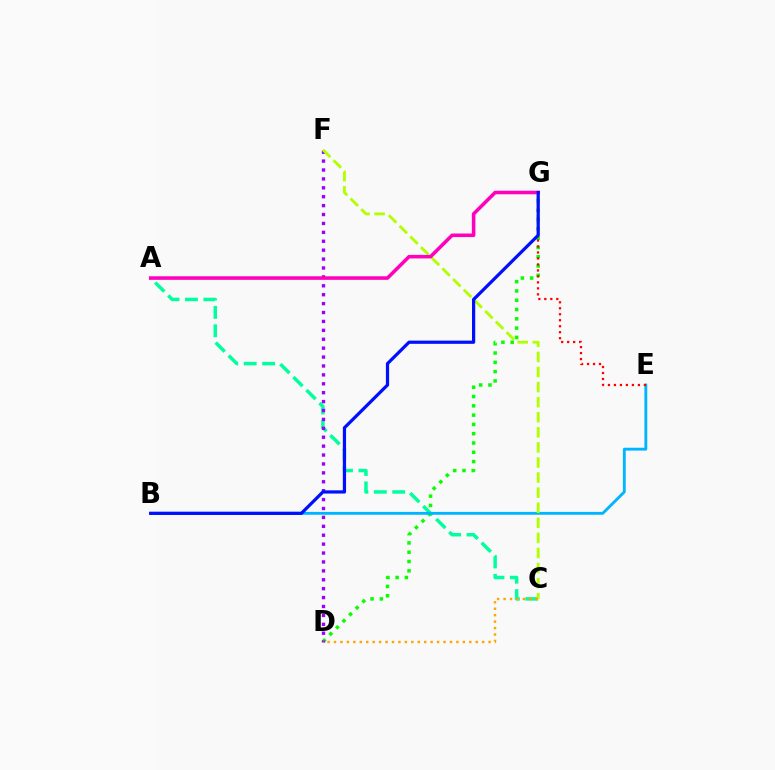{('A', 'C'): [{'color': '#00ff9d', 'line_style': 'dashed', 'thickness': 2.5}], ('D', 'G'): [{'color': '#08ff00', 'line_style': 'dotted', 'thickness': 2.52}], ('B', 'E'): [{'color': '#00b5ff', 'line_style': 'solid', 'thickness': 2.05}], ('D', 'F'): [{'color': '#9b00ff', 'line_style': 'dotted', 'thickness': 2.42}], ('C', 'F'): [{'color': '#b3ff00', 'line_style': 'dashed', 'thickness': 2.05}], ('A', 'G'): [{'color': '#ff00bd', 'line_style': 'solid', 'thickness': 2.56}], ('E', 'G'): [{'color': '#ff0000', 'line_style': 'dotted', 'thickness': 1.63}], ('B', 'G'): [{'color': '#0010ff', 'line_style': 'solid', 'thickness': 2.32}], ('C', 'D'): [{'color': '#ffa500', 'line_style': 'dotted', 'thickness': 1.75}]}